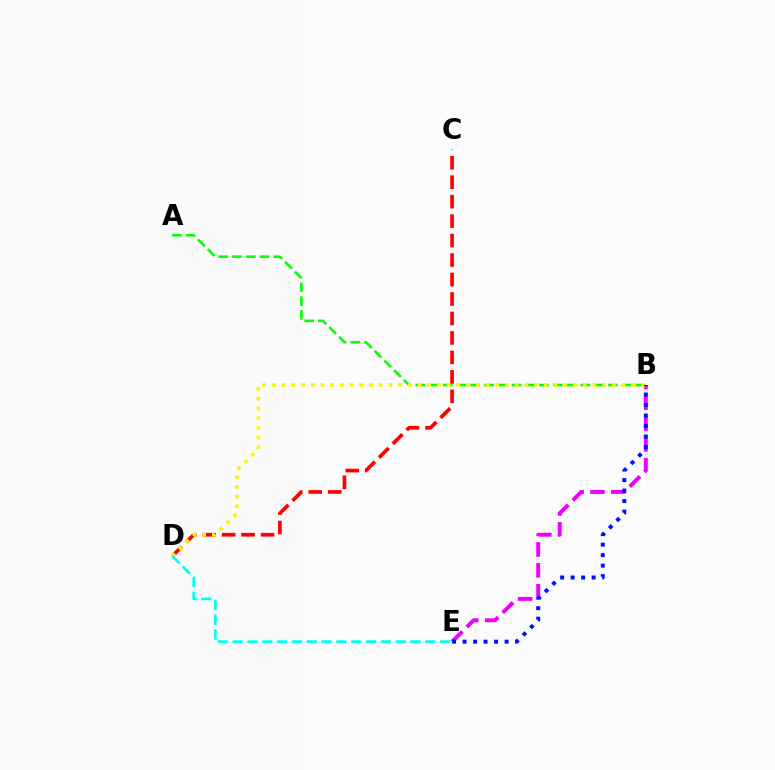{('B', 'E'): [{'color': '#ee00ff', 'line_style': 'dashed', 'thickness': 2.83}, {'color': '#0010ff', 'line_style': 'dotted', 'thickness': 2.85}], ('A', 'B'): [{'color': '#08ff00', 'line_style': 'dashed', 'thickness': 1.87}], ('C', 'D'): [{'color': '#ff0000', 'line_style': 'dashed', 'thickness': 2.65}], ('B', 'D'): [{'color': '#fcf500', 'line_style': 'dotted', 'thickness': 2.64}], ('D', 'E'): [{'color': '#00fff6', 'line_style': 'dashed', 'thickness': 2.01}]}